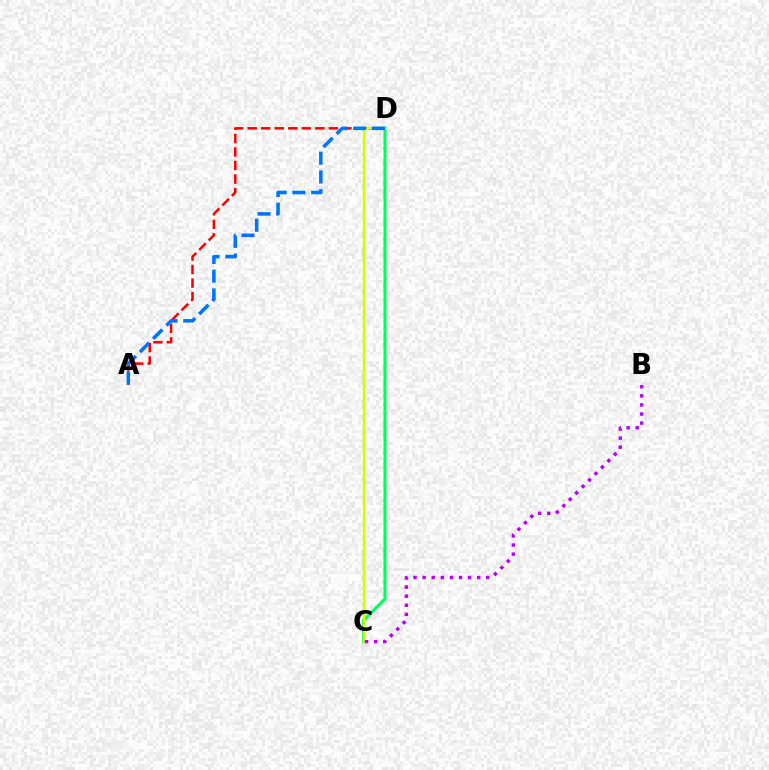{('A', 'D'): [{'color': '#ff0000', 'line_style': 'dashed', 'thickness': 1.84}, {'color': '#0074ff', 'line_style': 'dashed', 'thickness': 2.55}], ('C', 'D'): [{'color': '#00ff5c', 'line_style': 'solid', 'thickness': 2.21}, {'color': '#d1ff00', 'line_style': 'solid', 'thickness': 1.8}], ('B', 'C'): [{'color': '#b900ff', 'line_style': 'dotted', 'thickness': 2.47}]}